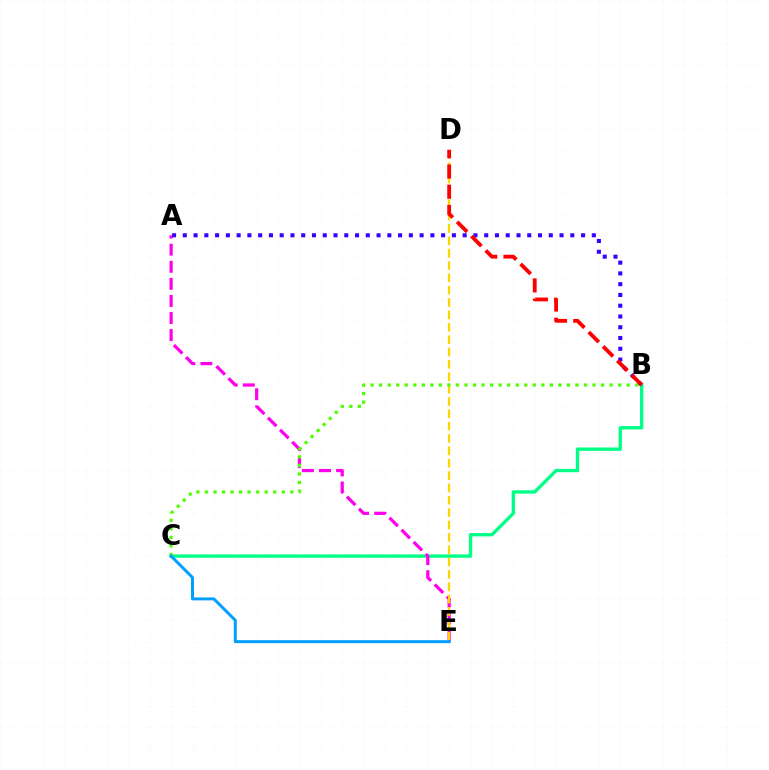{('B', 'C'): [{'color': '#00ff86', 'line_style': 'solid', 'thickness': 2.41}, {'color': '#4fff00', 'line_style': 'dotted', 'thickness': 2.32}], ('A', 'E'): [{'color': '#ff00ed', 'line_style': 'dashed', 'thickness': 2.32}], ('D', 'E'): [{'color': '#ffd500', 'line_style': 'dashed', 'thickness': 1.68}], ('A', 'B'): [{'color': '#3700ff', 'line_style': 'dotted', 'thickness': 2.92}], ('C', 'E'): [{'color': '#009eff', 'line_style': 'solid', 'thickness': 2.13}], ('B', 'D'): [{'color': '#ff0000', 'line_style': 'dashed', 'thickness': 2.75}]}